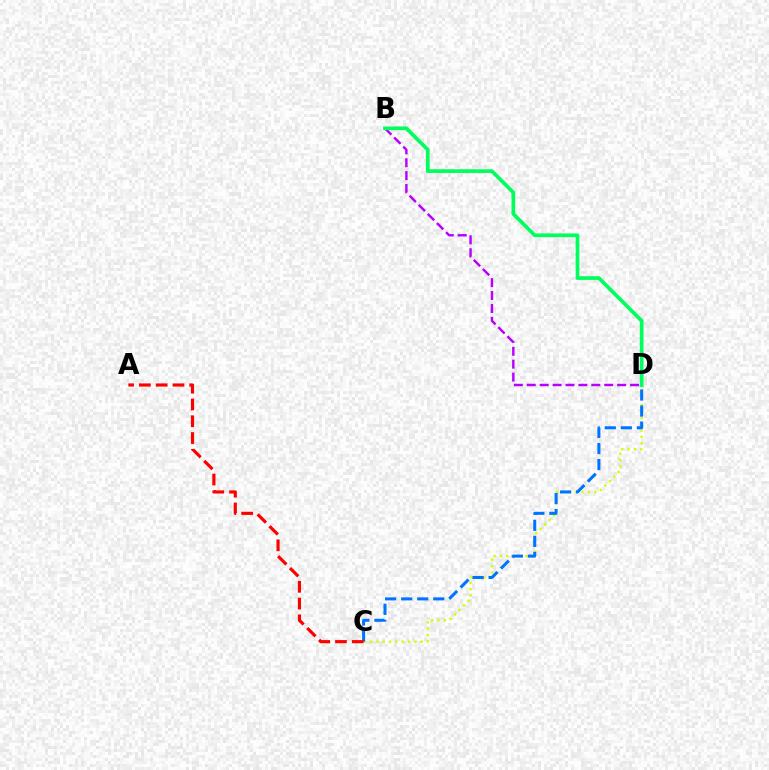{('C', 'D'): [{'color': '#d1ff00', 'line_style': 'dotted', 'thickness': 1.72}, {'color': '#0074ff', 'line_style': 'dashed', 'thickness': 2.18}], ('A', 'C'): [{'color': '#ff0000', 'line_style': 'dashed', 'thickness': 2.28}], ('B', 'D'): [{'color': '#b900ff', 'line_style': 'dashed', 'thickness': 1.75}, {'color': '#00ff5c', 'line_style': 'solid', 'thickness': 2.67}]}